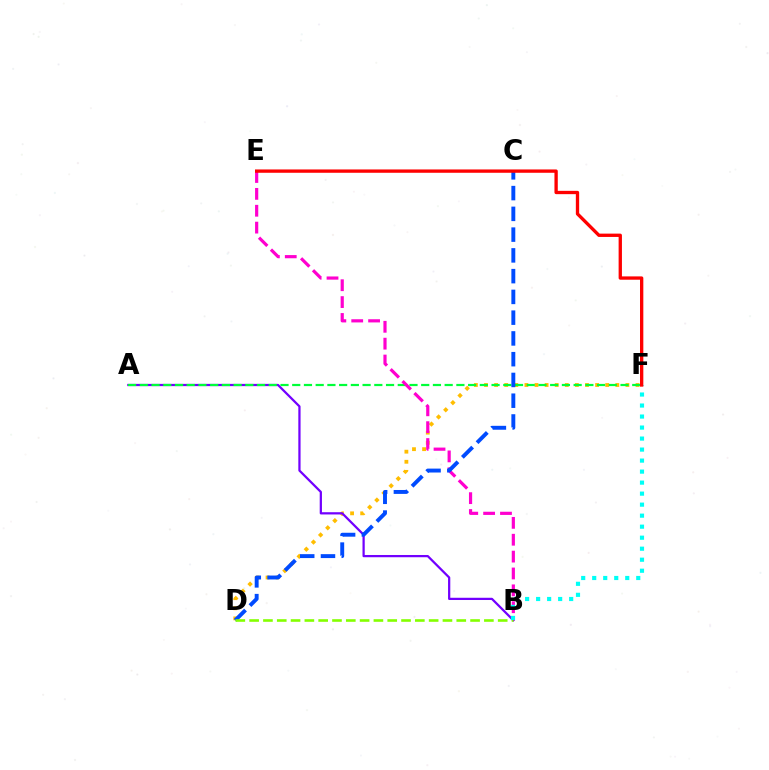{('D', 'F'): [{'color': '#ffbd00', 'line_style': 'dotted', 'thickness': 2.74}], ('A', 'B'): [{'color': '#7200ff', 'line_style': 'solid', 'thickness': 1.61}], ('A', 'F'): [{'color': '#00ff39', 'line_style': 'dashed', 'thickness': 1.59}], ('B', 'E'): [{'color': '#ff00cf', 'line_style': 'dashed', 'thickness': 2.29}], ('C', 'D'): [{'color': '#004bff', 'line_style': 'dashed', 'thickness': 2.82}], ('B', 'D'): [{'color': '#84ff00', 'line_style': 'dashed', 'thickness': 1.88}], ('B', 'F'): [{'color': '#00fff6', 'line_style': 'dotted', 'thickness': 2.99}], ('E', 'F'): [{'color': '#ff0000', 'line_style': 'solid', 'thickness': 2.39}]}